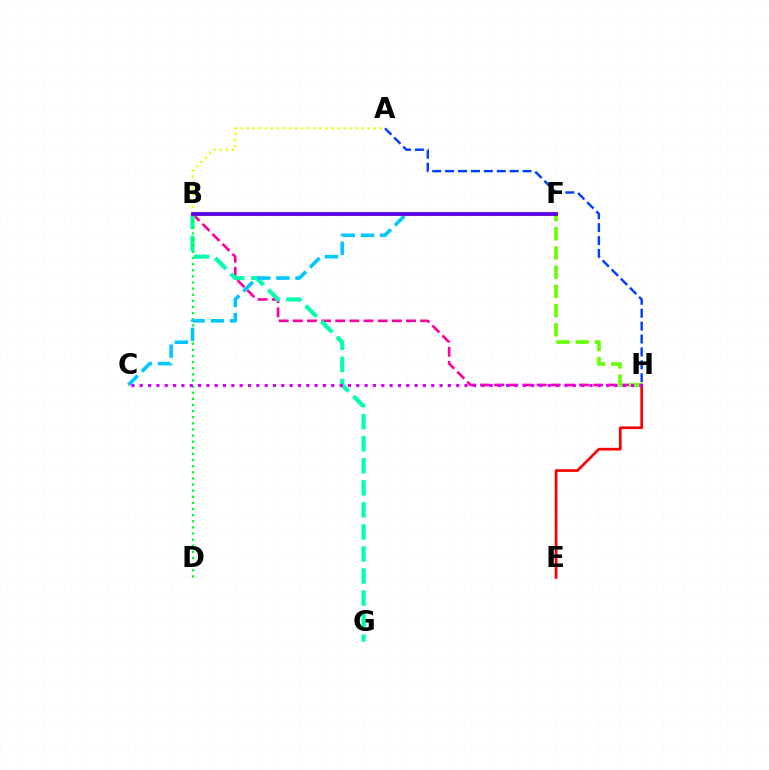{('B', 'H'): [{'color': '#ff00a0', 'line_style': 'dashed', 'thickness': 1.92}], ('E', 'H'): [{'color': '#ff0000', 'line_style': 'solid', 'thickness': 1.94}], ('A', 'B'): [{'color': '#eeff00', 'line_style': 'dotted', 'thickness': 1.64}], ('F', 'H'): [{'color': '#66ff00', 'line_style': 'dashed', 'thickness': 2.61}], ('A', 'H'): [{'color': '#003fff', 'line_style': 'dashed', 'thickness': 1.75}], ('B', 'G'): [{'color': '#00ffaf', 'line_style': 'dashed', 'thickness': 2.99}], ('B', 'D'): [{'color': '#00ff27', 'line_style': 'dotted', 'thickness': 1.66}], ('C', 'H'): [{'color': '#d600ff', 'line_style': 'dotted', 'thickness': 2.26}], ('C', 'F'): [{'color': '#00c7ff', 'line_style': 'dashed', 'thickness': 2.6}], ('B', 'F'): [{'color': '#ff8800', 'line_style': 'solid', 'thickness': 2.96}, {'color': '#4f00ff', 'line_style': 'solid', 'thickness': 2.63}]}